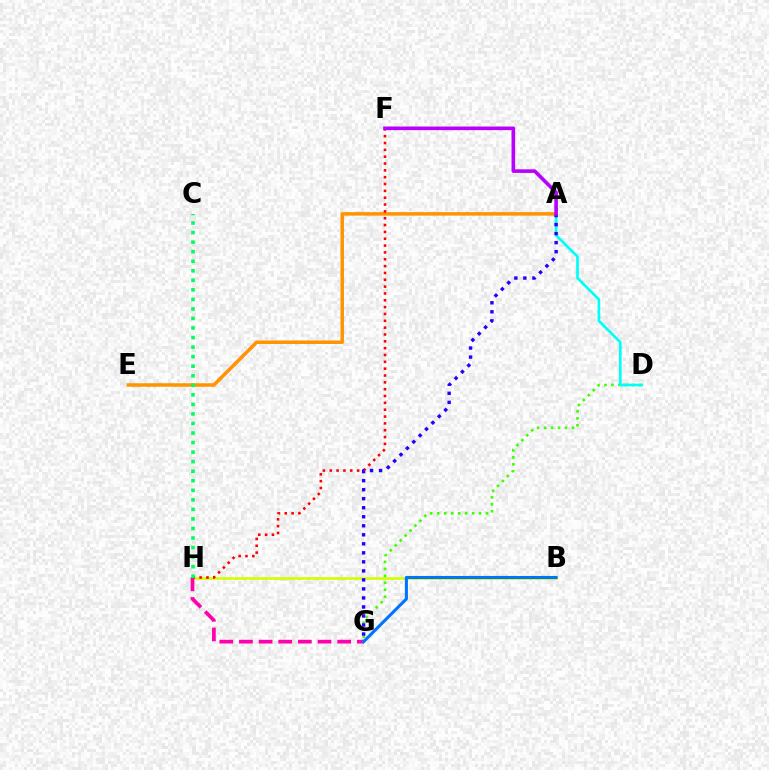{('B', 'H'): [{'color': '#d1ff00', 'line_style': 'solid', 'thickness': 1.89}], ('A', 'E'): [{'color': '#ff9400', 'line_style': 'solid', 'thickness': 2.52}], ('D', 'G'): [{'color': '#3dff00', 'line_style': 'dotted', 'thickness': 1.89}], ('F', 'H'): [{'color': '#ff0000', 'line_style': 'dotted', 'thickness': 1.86}], ('A', 'D'): [{'color': '#00fff6', 'line_style': 'solid', 'thickness': 1.93}], ('G', 'H'): [{'color': '#ff00ac', 'line_style': 'dashed', 'thickness': 2.67}], ('A', 'G'): [{'color': '#2500ff', 'line_style': 'dotted', 'thickness': 2.45}], ('A', 'F'): [{'color': '#b900ff', 'line_style': 'solid', 'thickness': 2.6}], ('B', 'G'): [{'color': '#0074ff', 'line_style': 'solid', 'thickness': 2.21}], ('C', 'H'): [{'color': '#00ff5c', 'line_style': 'dotted', 'thickness': 2.59}]}